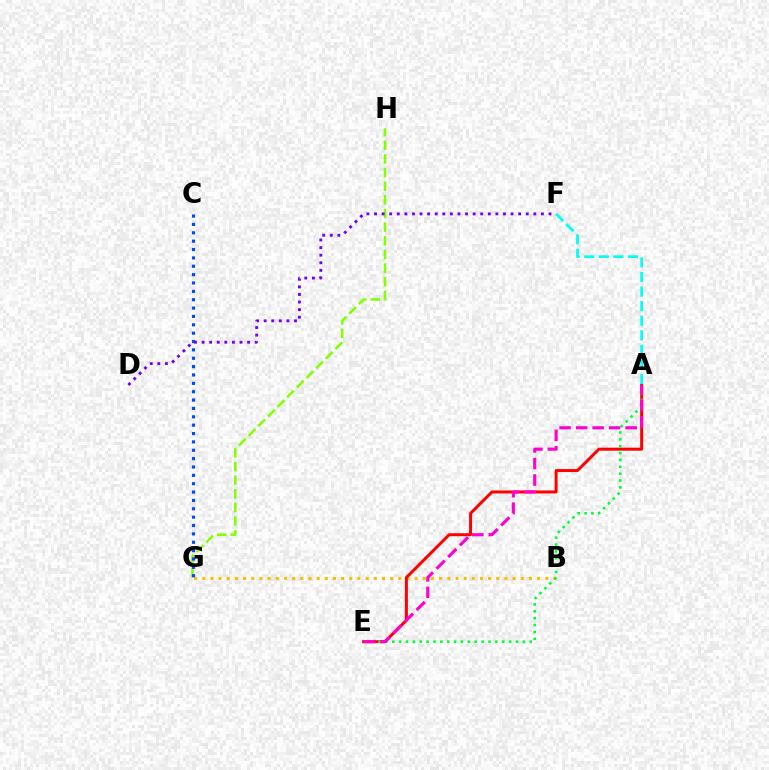{('B', 'G'): [{'color': '#ffbd00', 'line_style': 'dotted', 'thickness': 2.22}], ('A', 'E'): [{'color': '#ff0000', 'line_style': 'solid', 'thickness': 2.15}, {'color': '#00ff39', 'line_style': 'dotted', 'thickness': 1.87}, {'color': '#ff00cf', 'line_style': 'dashed', 'thickness': 2.24}], ('G', 'H'): [{'color': '#84ff00', 'line_style': 'dashed', 'thickness': 1.85}], ('C', 'G'): [{'color': '#004bff', 'line_style': 'dotted', 'thickness': 2.27}], ('D', 'F'): [{'color': '#7200ff', 'line_style': 'dotted', 'thickness': 2.06}], ('A', 'F'): [{'color': '#00fff6', 'line_style': 'dashed', 'thickness': 1.98}]}